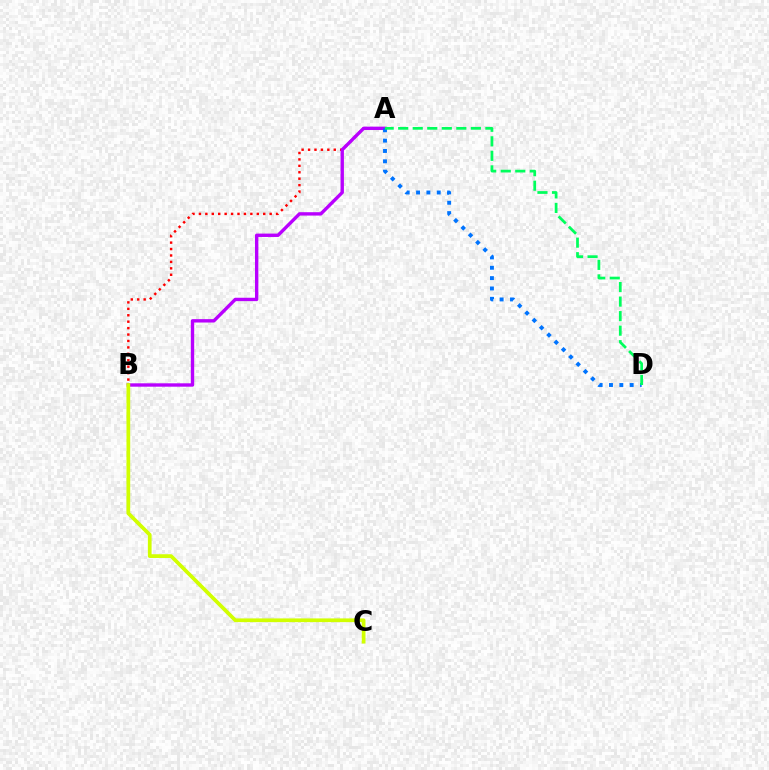{('A', 'B'): [{'color': '#ff0000', 'line_style': 'dotted', 'thickness': 1.75}, {'color': '#b900ff', 'line_style': 'solid', 'thickness': 2.43}], ('A', 'D'): [{'color': '#0074ff', 'line_style': 'dotted', 'thickness': 2.81}, {'color': '#00ff5c', 'line_style': 'dashed', 'thickness': 1.97}], ('B', 'C'): [{'color': '#d1ff00', 'line_style': 'solid', 'thickness': 2.68}]}